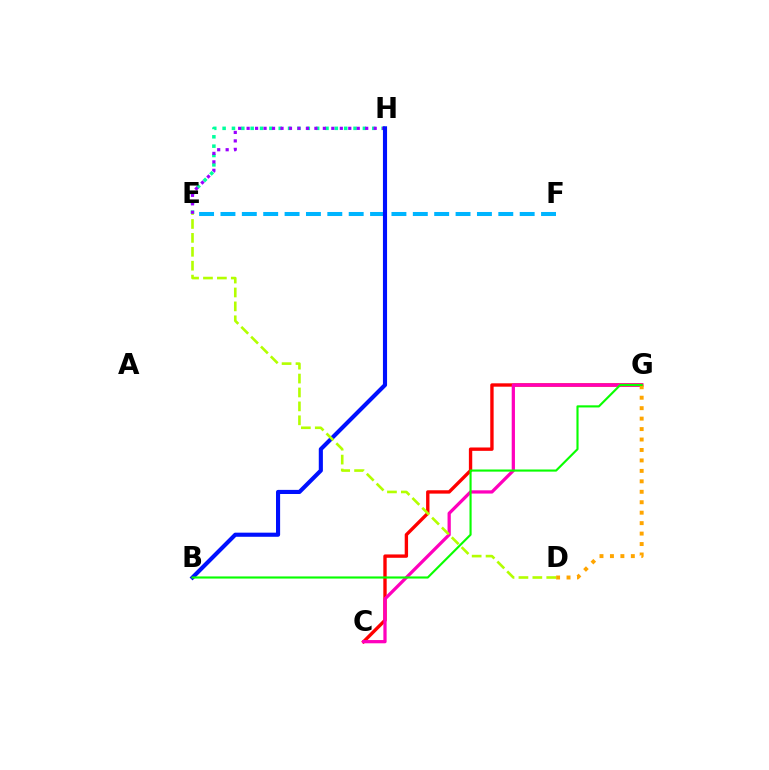{('C', 'G'): [{'color': '#ff0000', 'line_style': 'solid', 'thickness': 2.42}, {'color': '#ff00bd', 'line_style': 'solid', 'thickness': 2.34}], ('E', 'H'): [{'color': '#00ff9d', 'line_style': 'dotted', 'thickness': 2.54}, {'color': '#9b00ff', 'line_style': 'dotted', 'thickness': 2.3}], ('E', 'F'): [{'color': '#00b5ff', 'line_style': 'dashed', 'thickness': 2.9}], ('B', 'H'): [{'color': '#0010ff', 'line_style': 'solid', 'thickness': 2.96}], ('D', 'G'): [{'color': '#ffa500', 'line_style': 'dotted', 'thickness': 2.84}], ('B', 'G'): [{'color': '#08ff00', 'line_style': 'solid', 'thickness': 1.53}], ('D', 'E'): [{'color': '#b3ff00', 'line_style': 'dashed', 'thickness': 1.89}]}